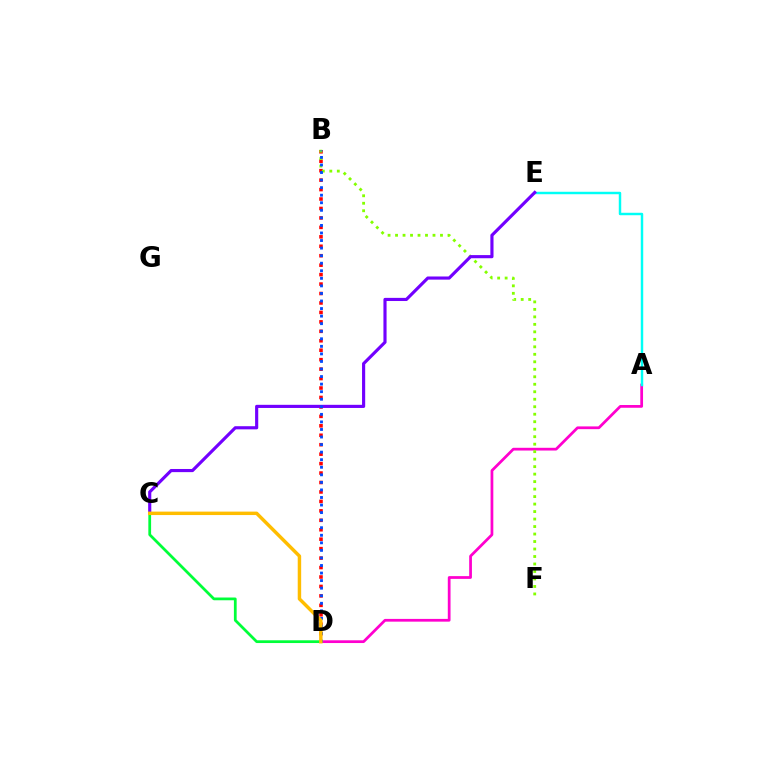{('A', 'D'): [{'color': '#ff00cf', 'line_style': 'solid', 'thickness': 1.98}], ('A', 'E'): [{'color': '#00fff6', 'line_style': 'solid', 'thickness': 1.77}], ('B', 'D'): [{'color': '#ff0000', 'line_style': 'dotted', 'thickness': 2.57}, {'color': '#004bff', 'line_style': 'dotted', 'thickness': 2.05}], ('B', 'F'): [{'color': '#84ff00', 'line_style': 'dotted', 'thickness': 2.03}], ('C', 'E'): [{'color': '#7200ff', 'line_style': 'solid', 'thickness': 2.26}], ('C', 'D'): [{'color': '#00ff39', 'line_style': 'solid', 'thickness': 1.98}, {'color': '#ffbd00', 'line_style': 'solid', 'thickness': 2.48}]}